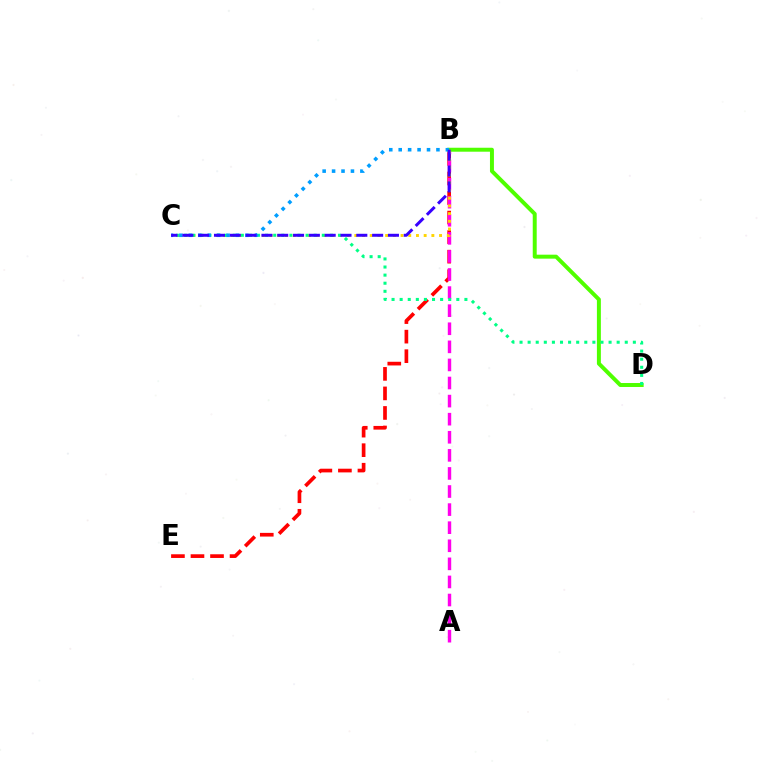{('B', 'E'): [{'color': '#ff0000', 'line_style': 'dashed', 'thickness': 2.65}], ('A', 'B'): [{'color': '#ff00ed', 'line_style': 'dashed', 'thickness': 2.46}], ('B', 'D'): [{'color': '#4fff00', 'line_style': 'solid', 'thickness': 2.85}], ('B', 'C'): [{'color': '#ffd500', 'line_style': 'dotted', 'thickness': 2.09}, {'color': '#009eff', 'line_style': 'dotted', 'thickness': 2.56}, {'color': '#3700ff', 'line_style': 'dashed', 'thickness': 2.15}], ('C', 'D'): [{'color': '#00ff86', 'line_style': 'dotted', 'thickness': 2.2}]}